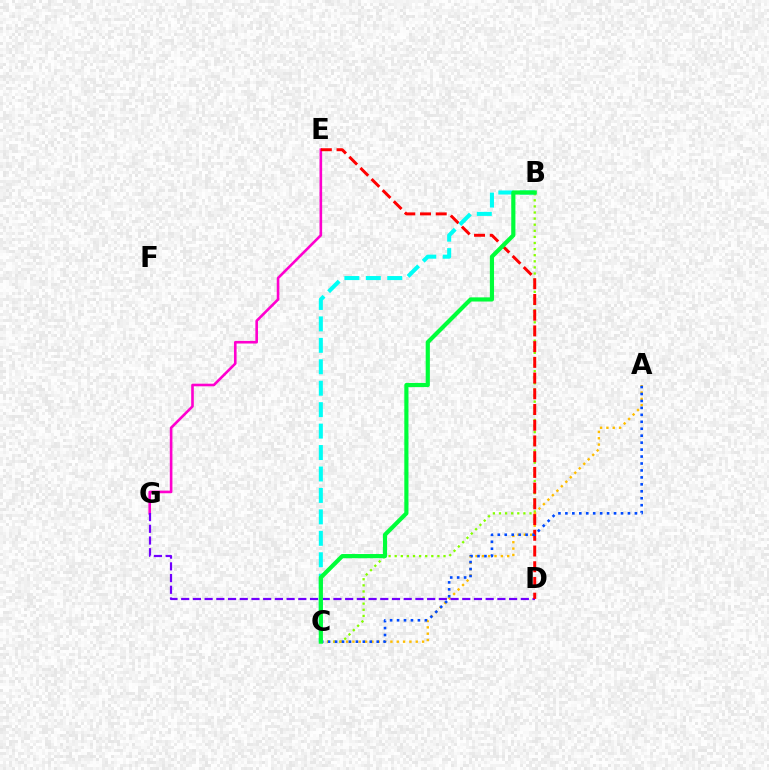{('B', 'C'): [{'color': '#84ff00', 'line_style': 'dotted', 'thickness': 1.66}, {'color': '#00fff6', 'line_style': 'dashed', 'thickness': 2.91}, {'color': '#00ff39', 'line_style': 'solid', 'thickness': 3.0}], ('E', 'G'): [{'color': '#ff00cf', 'line_style': 'solid', 'thickness': 1.88}], ('A', 'C'): [{'color': '#ffbd00', 'line_style': 'dotted', 'thickness': 1.72}, {'color': '#004bff', 'line_style': 'dotted', 'thickness': 1.89}], ('D', 'G'): [{'color': '#7200ff', 'line_style': 'dashed', 'thickness': 1.59}], ('D', 'E'): [{'color': '#ff0000', 'line_style': 'dashed', 'thickness': 2.14}]}